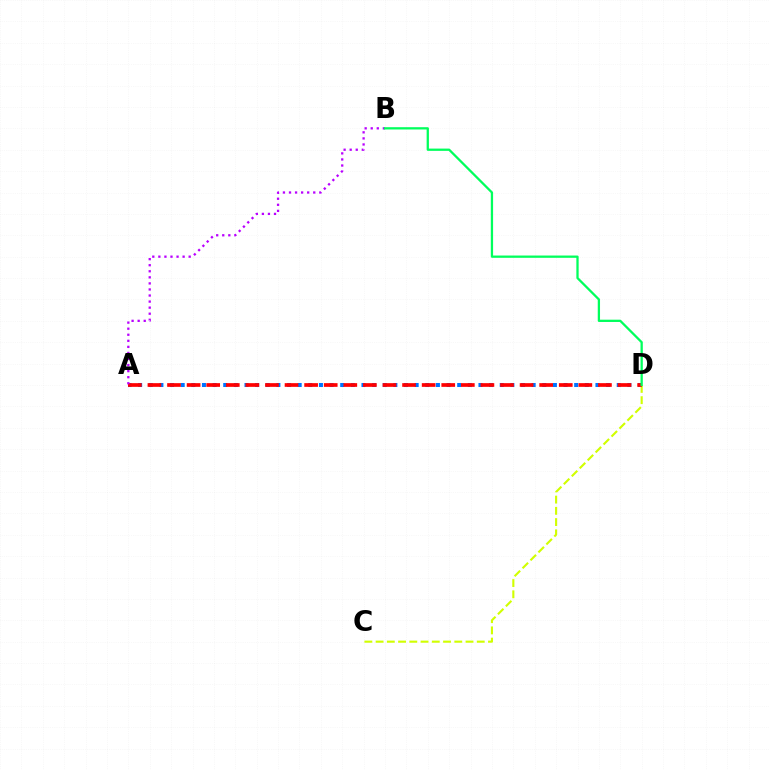{('A', 'D'): [{'color': '#0074ff', 'line_style': 'dotted', 'thickness': 2.89}, {'color': '#ff0000', 'line_style': 'dashed', 'thickness': 2.66}], ('C', 'D'): [{'color': '#d1ff00', 'line_style': 'dashed', 'thickness': 1.53}], ('A', 'B'): [{'color': '#b900ff', 'line_style': 'dotted', 'thickness': 1.65}], ('B', 'D'): [{'color': '#00ff5c', 'line_style': 'solid', 'thickness': 1.64}]}